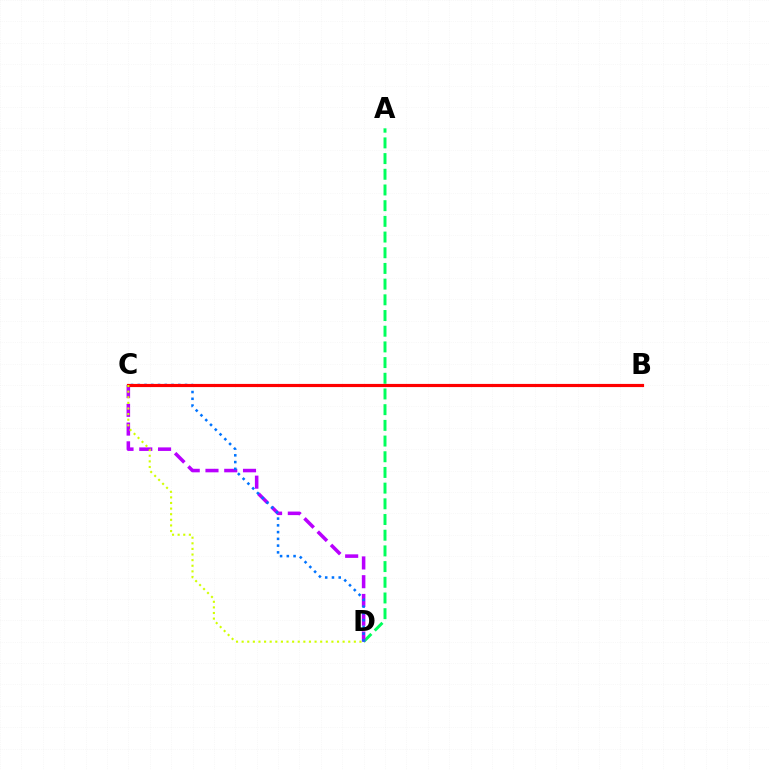{('A', 'D'): [{'color': '#00ff5c', 'line_style': 'dashed', 'thickness': 2.13}], ('C', 'D'): [{'color': '#b900ff', 'line_style': 'dashed', 'thickness': 2.55}, {'color': '#0074ff', 'line_style': 'dotted', 'thickness': 1.83}, {'color': '#d1ff00', 'line_style': 'dotted', 'thickness': 1.52}], ('B', 'C'): [{'color': '#ff0000', 'line_style': 'solid', 'thickness': 2.28}]}